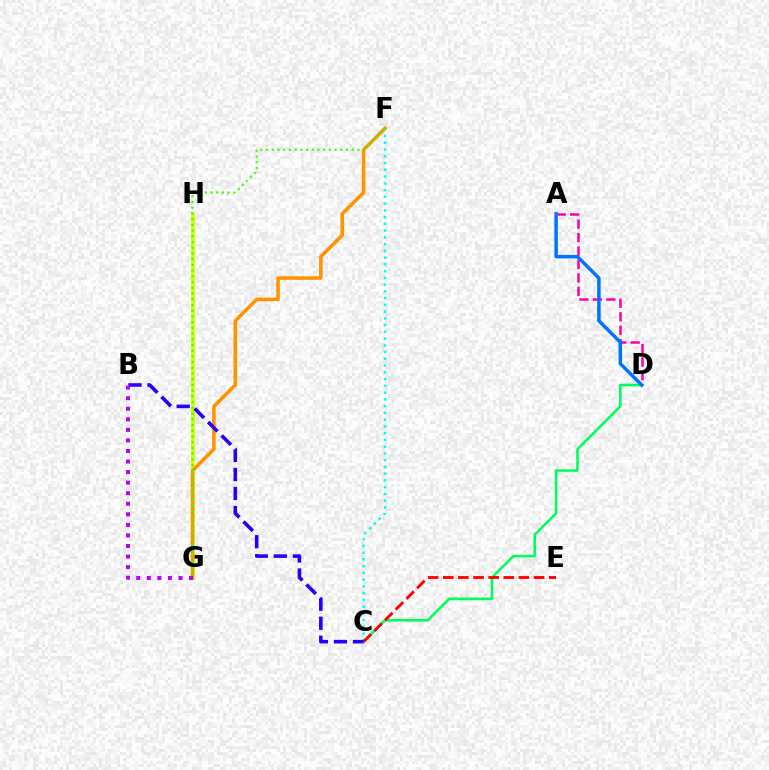{('A', 'D'): [{'color': '#ff00ac', 'line_style': 'dashed', 'thickness': 1.83}, {'color': '#0074ff', 'line_style': 'solid', 'thickness': 2.49}], ('C', 'F'): [{'color': '#00fff6', 'line_style': 'dotted', 'thickness': 1.83}], ('C', 'D'): [{'color': '#00ff5c', 'line_style': 'solid', 'thickness': 1.86}], ('C', 'E'): [{'color': '#ff0000', 'line_style': 'dashed', 'thickness': 2.06}], ('G', 'H'): [{'color': '#d1ff00', 'line_style': 'solid', 'thickness': 2.73}], ('F', 'G'): [{'color': '#ff9400', 'line_style': 'solid', 'thickness': 2.57}, {'color': '#3dff00', 'line_style': 'dotted', 'thickness': 1.55}], ('B', 'C'): [{'color': '#2500ff', 'line_style': 'dashed', 'thickness': 2.58}], ('B', 'G'): [{'color': '#b900ff', 'line_style': 'dotted', 'thickness': 2.87}]}